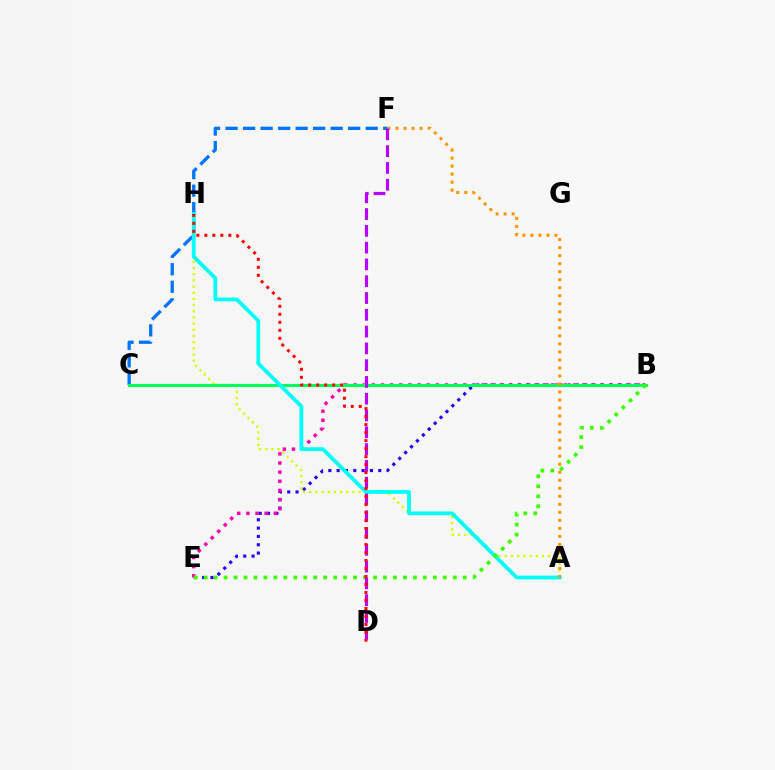{('B', 'E'): [{'color': '#2500ff', 'line_style': 'dotted', 'thickness': 2.26}, {'color': '#ff00ac', 'line_style': 'dotted', 'thickness': 2.48}, {'color': '#3dff00', 'line_style': 'dotted', 'thickness': 2.71}], ('C', 'F'): [{'color': '#0074ff', 'line_style': 'dashed', 'thickness': 2.38}], ('A', 'H'): [{'color': '#d1ff00', 'line_style': 'dotted', 'thickness': 1.68}, {'color': '#00fff6', 'line_style': 'solid', 'thickness': 2.72}], ('B', 'C'): [{'color': '#00ff5c', 'line_style': 'solid', 'thickness': 2.23}], ('A', 'F'): [{'color': '#ff9400', 'line_style': 'dotted', 'thickness': 2.18}], ('D', 'F'): [{'color': '#b900ff', 'line_style': 'dashed', 'thickness': 2.28}], ('D', 'H'): [{'color': '#ff0000', 'line_style': 'dotted', 'thickness': 2.17}]}